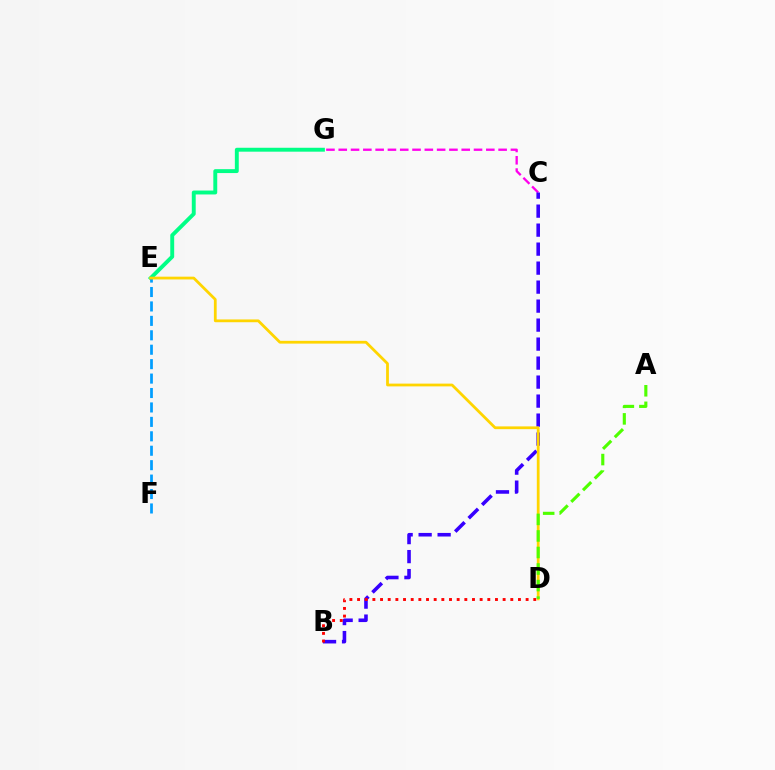{('E', 'G'): [{'color': '#00ff86', 'line_style': 'solid', 'thickness': 2.81}], ('C', 'G'): [{'color': '#ff00ed', 'line_style': 'dashed', 'thickness': 1.67}], ('E', 'F'): [{'color': '#009eff', 'line_style': 'dashed', 'thickness': 1.96}], ('B', 'C'): [{'color': '#3700ff', 'line_style': 'dashed', 'thickness': 2.58}], ('D', 'E'): [{'color': '#ffd500', 'line_style': 'solid', 'thickness': 2.0}], ('A', 'D'): [{'color': '#4fff00', 'line_style': 'dashed', 'thickness': 2.25}], ('B', 'D'): [{'color': '#ff0000', 'line_style': 'dotted', 'thickness': 2.08}]}